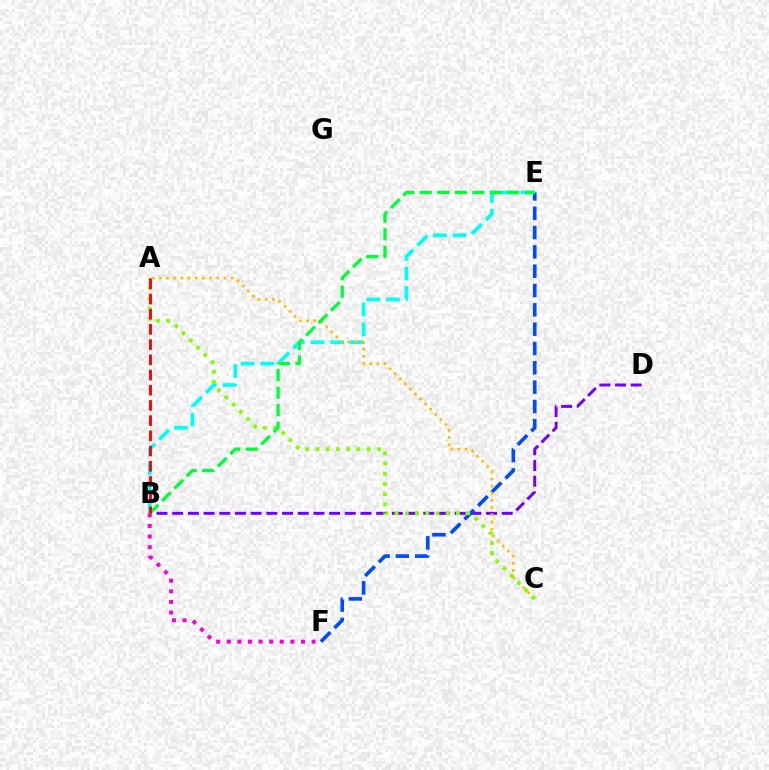{('B', 'D'): [{'color': '#7200ff', 'line_style': 'dashed', 'thickness': 2.13}], ('E', 'F'): [{'color': '#004bff', 'line_style': 'dashed', 'thickness': 2.63}], ('B', 'E'): [{'color': '#00fff6', 'line_style': 'dashed', 'thickness': 2.68}, {'color': '#00ff39', 'line_style': 'dashed', 'thickness': 2.38}], ('B', 'F'): [{'color': '#ff00cf', 'line_style': 'dotted', 'thickness': 2.88}], ('A', 'C'): [{'color': '#ffbd00', 'line_style': 'dotted', 'thickness': 1.95}, {'color': '#84ff00', 'line_style': 'dotted', 'thickness': 2.78}], ('A', 'B'): [{'color': '#ff0000', 'line_style': 'dashed', 'thickness': 2.07}]}